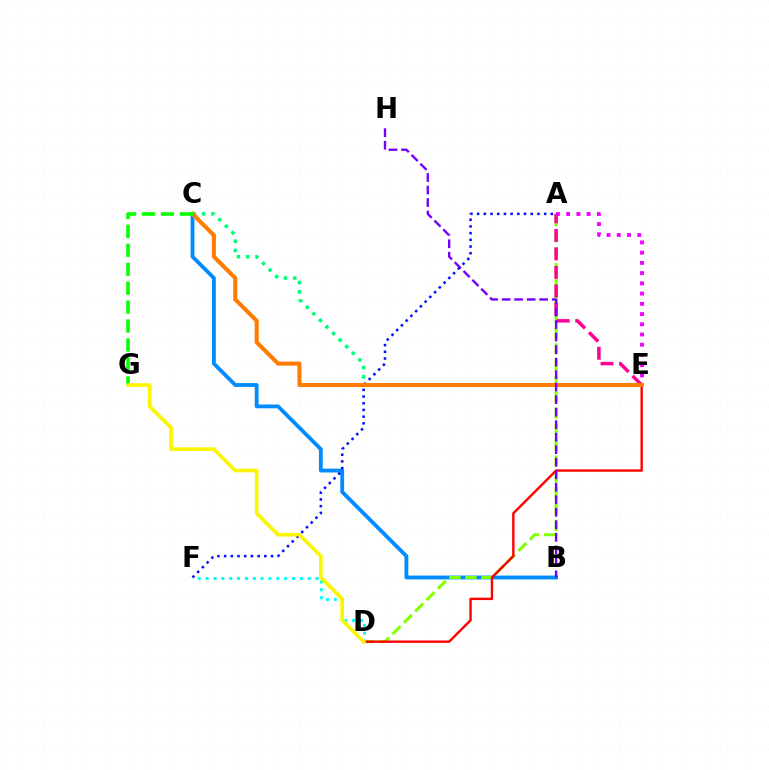{('B', 'C'): [{'color': '#008cff', 'line_style': 'solid', 'thickness': 2.76}], ('A', 'D'): [{'color': '#84ff00', 'line_style': 'dashed', 'thickness': 2.18}], ('D', 'E'): [{'color': '#ff0000', 'line_style': 'solid', 'thickness': 1.72}], ('A', 'E'): [{'color': '#ff0094', 'line_style': 'dashed', 'thickness': 2.52}, {'color': '#ee00ff', 'line_style': 'dotted', 'thickness': 2.78}], ('A', 'F'): [{'color': '#0010ff', 'line_style': 'dotted', 'thickness': 1.82}], ('C', 'E'): [{'color': '#00ff74', 'line_style': 'dotted', 'thickness': 2.53}, {'color': '#ff7c00', 'line_style': 'solid', 'thickness': 2.92}], ('C', 'G'): [{'color': '#08ff00', 'line_style': 'dashed', 'thickness': 2.57}], ('D', 'F'): [{'color': '#00fff6', 'line_style': 'dotted', 'thickness': 2.13}], ('D', 'G'): [{'color': '#fcf500', 'line_style': 'solid', 'thickness': 2.63}], ('B', 'H'): [{'color': '#7200ff', 'line_style': 'dashed', 'thickness': 1.7}]}